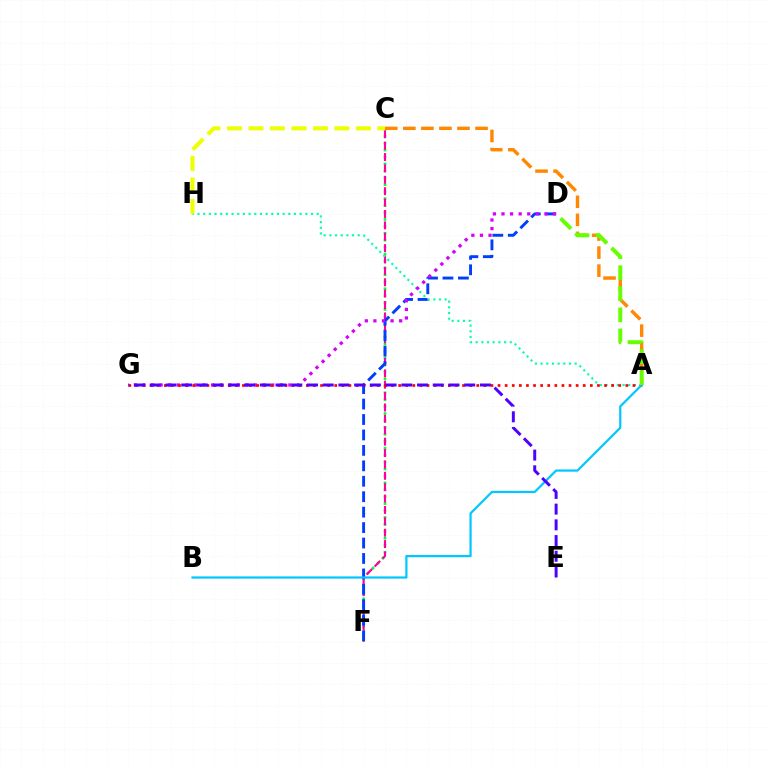{('C', 'F'): [{'color': '#00ff27', 'line_style': 'dotted', 'thickness': 1.88}, {'color': '#ff00a0', 'line_style': 'dashed', 'thickness': 1.55}], ('D', 'F'): [{'color': '#003fff', 'line_style': 'dashed', 'thickness': 2.1}], ('A', 'H'): [{'color': '#00ffaf', 'line_style': 'dotted', 'thickness': 1.54}], ('D', 'G'): [{'color': '#d600ff', 'line_style': 'dotted', 'thickness': 2.33}], ('A', 'C'): [{'color': '#ff8800', 'line_style': 'dashed', 'thickness': 2.45}], ('C', 'H'): [{'color': '#eeff00', 'line_style': 'dashed', 'thickness': 2.92}], ('A', 'G'): [{'color': '#ff0000', 'line_style': 'dotted', 'thickness': 1.93}], ('A', 'B'): [{'color': '#00c7ff', 'line_style': 'solid', 'thickness': 1.59}], ('A', 'D'): [{'color': '#66ff00', 'line_style': 'dashed', 'thickness': 2.86}], ('E', 'G'): [{'color': '#4f00ff', 'line_style': 'dashed', 'thickness': 2.14}]}